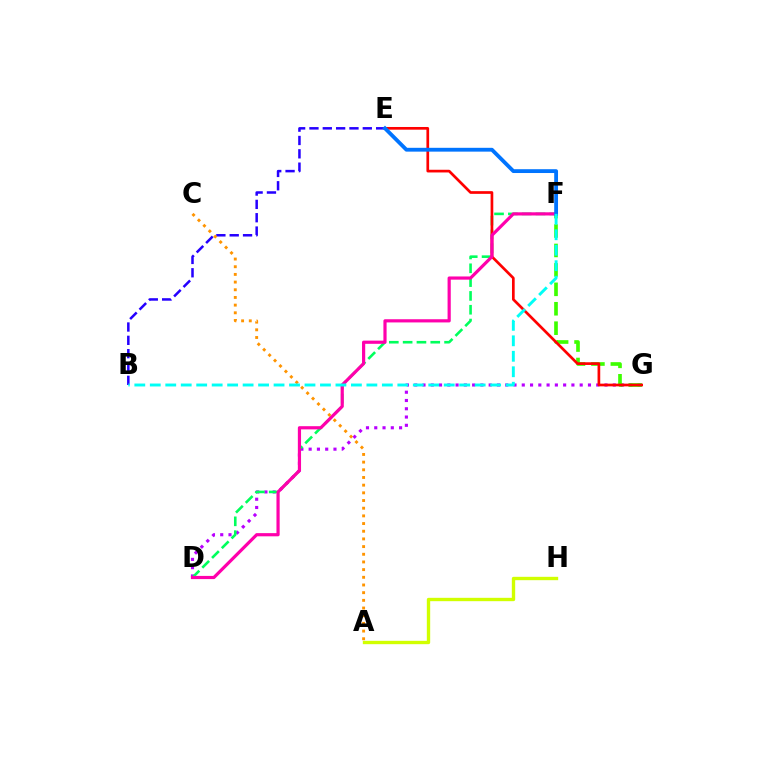{('D', 'G'): [{'color': '#b900ff', 'line_style': 'dotted', 'thickness': 2.25}], ('F', 'G'): [{'color': '#3dff00', 'line_style': 'dashed', 'thickness': 2.64}], ('D', 'F'): [{'color': '#00ff5c', 'line_style': 'dashed', 'thickness': 1.88}, {'color': '#ff00ac', 'line_style': 'solid', 'thickness': 2.3}], ('A', 'H'): [{'color': '#d1ff00', 'line_style': 'solid', 'thickness': 2.42}], ('E', 'G'): [{'color': '#ff0000', 'line_style': 'solid', 'thickness': 1.94}], ('B', 'E'): [{'color': '#2500ff', 'line_style': 'dashed', 'thickness': 1.81}], ('E', 'F'): [{'color': '#0074ff', 'line_style': 'solid', 'thickness': 2.75}], ('A', 'C'): [{'color': '#ff9400', 'line_style': 'dotted', 'thickness': 2.09}], ('B', 'F'): [{'color': '#00fff6', 'line_style': 'dashed', 'thickness': 2.1}]}